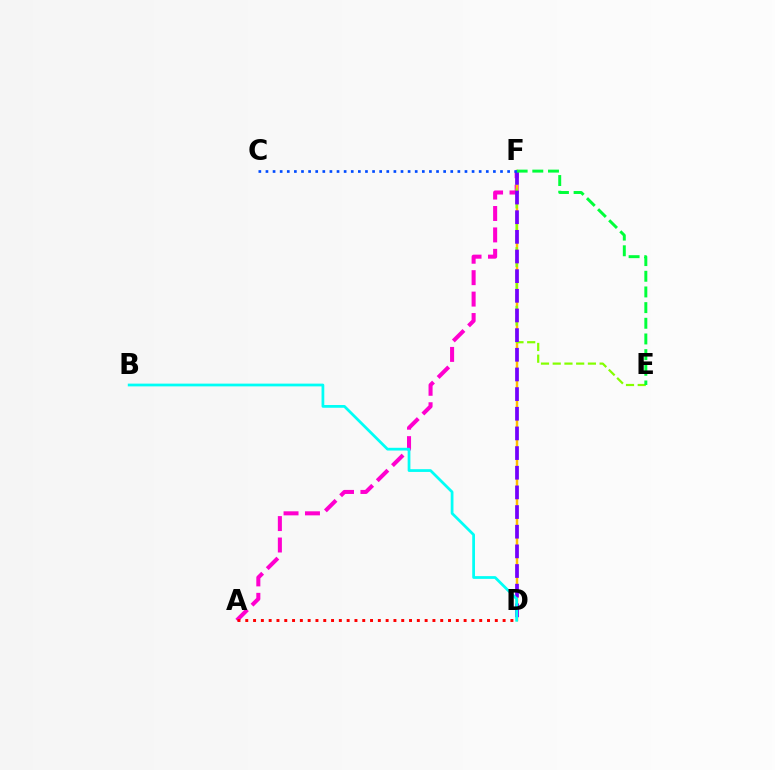{('A', 'F'): [{'color': '#ff00cf', 'line_style': 'dashed', 'thickness': 2.91}], ('D', 'F'): [{'color': '#ffbd00', 'line_style': 'solid', 'thickness': 1.78}, {'color': '#7200ff', 'line_style': 'dashed', 'thickness': 2.67}], ('E', 'F'): [{'color': '#84ff00', 'line_style': 'dashed', 'thickness': 1.59}, {'color': '#00ff39', 'line_style': 'dashed', 'thickness': 2.13}], ('A', 'D'): [{'color': '#ff0000', 'line_style': 'dotted', 'thickness': 2.12}], ('B', 'D'): [{'color': '#00fff6', 'line_style': 'solid', 'thickness': 1.98}], ('C', 'F'): [{'color': '#004bff', 'line_style': 'dotted', 'thickness': 1.93}]}